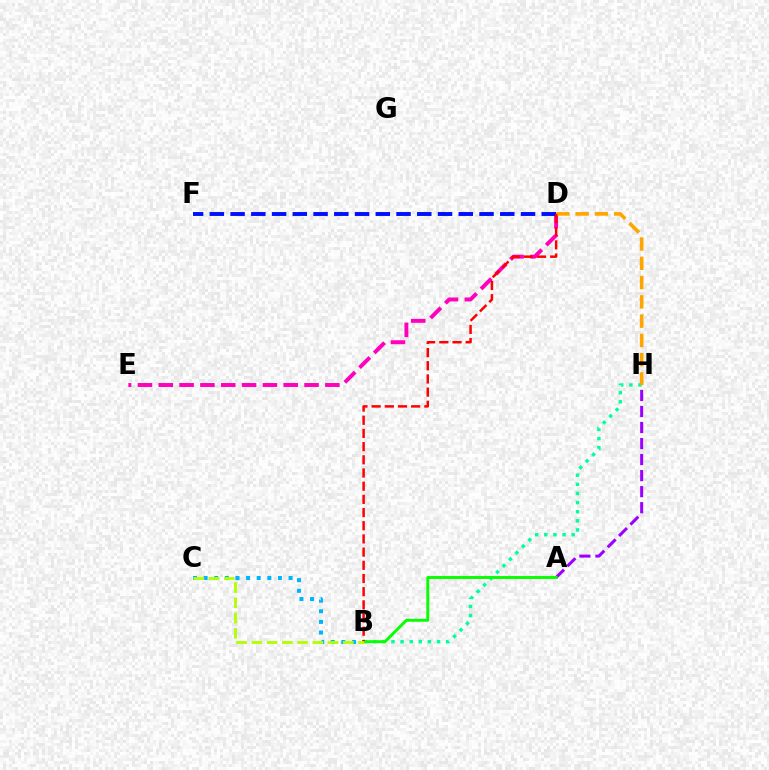{('A', 'H'): [{'color': '#9b00ff', 'line_style': 'dashed', 'thickness': 2.18}], ('B', 'H'): [{'color': '#00ff9d', 'line_style': 'dotted', 'thickness': 2.48}], ('A', 'B'): [{'color': '#08ff00', 'line_style': 'solid', 'thickness': 2.11}], ('D', 'E'): [{'color': '#ff00bd', 'line_style': 'dashed', 'thickness': 2.83}], ('D', 'F'): [{'color': '#0010ff', 'line_style': 'dashed', 'thickness': 2.82}], ('D', 'H'): [{'color': '#ffa500', 'line_style': 'dashed', 'thickness': 2.62}], ('B', 'C'): [{'color': '#00b5ff', 'line_style': 'dotted', 'thickness': 2.88}, {'color': '#b3ff00', 'line_style': 'dashed', 'thickness': 2.07}], ('B', 'D'): [{'color': '#ff0000', 'line_style': 'dashed', 'thickness': 1.79}]}